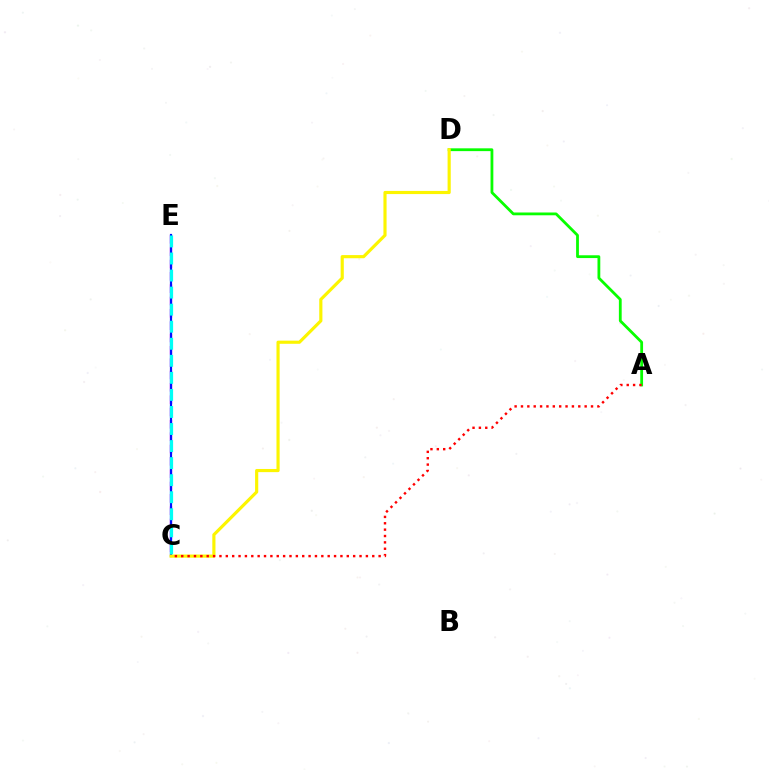{('C', 'E'): [{'color': '#ee00ff', 'line_style': 'dashed', 'thickness': 1.68}, {'color': '#0010ff', 'line_style': 'solid', 'thickness': 1.58}, {'color': '#00fff6', 'line_style': 'dashed', 'thickness': 2.32}], ('A', 'D'): [{'color': '#08ff00', 'line_style': 'solid', 'thickness': 2.01}], ('C', 'D'): [{'color': '#fcf500', 'line_style': 'solid', 'thickness': 2.27}], ('A', 'C'): [{'color': '#ff0000', 'line_style': 'dotted', 'thickness': 1.73}]}